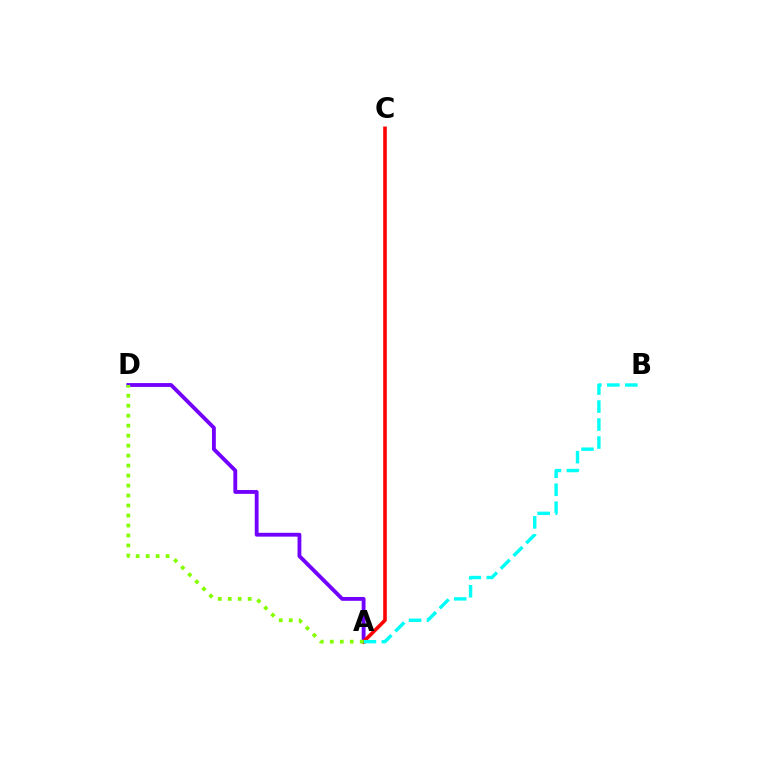{('A', 'D'): [{'color': '#7200ff', 'line_style': 'solid', 'thickness': 2.76}, {'color': '#84ff00', 'line_style': 'dotted', 'thickness': 2.71}], ('A', 'C'): [{'color': '#ff0000', 'line_style': 'solid', 'thickness': 2.6}], ('A', 'B'): [{'color': '#00fff6', 'line_style': 'dashed', 'thickness': 2.45}]}